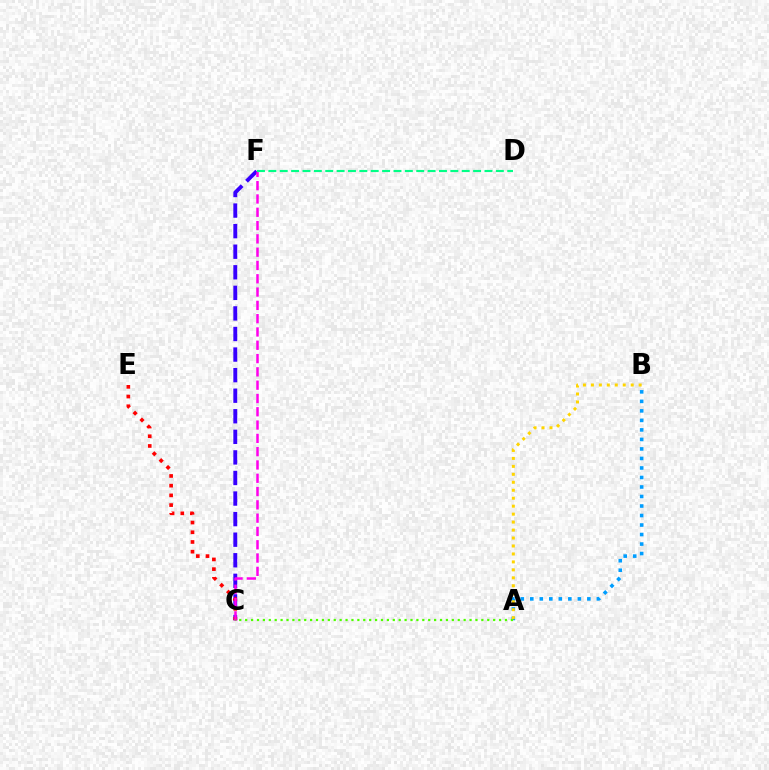{('C', 'F'): [{'color': '#3700ff', 'line_style': 'dashed', 'thickness': 2.79}, {'color': '#ff00ed', 'line_style': 'dashed', 'thickness': 1.81}], ('C', 'E'): [{'color': '#ff0000', 'line_style': 'dotted', 'thickness': 2.64}], ('A', 'B'): [{'color': '#009eff', 'line_style': 'dotted', 'thickness': 2.58}, {'color': '#ffd500', 'line_style': 'dotted', 'thickness': 2.16}], ('A', 'C'): [{'color': '#4fff00', 'line_style': 'dotted', 'thickness': 1.6}], ('D', 'F'): [{'color': '#00ff86', 'line_style': 'dashed', 'thickness': 1.55}]}